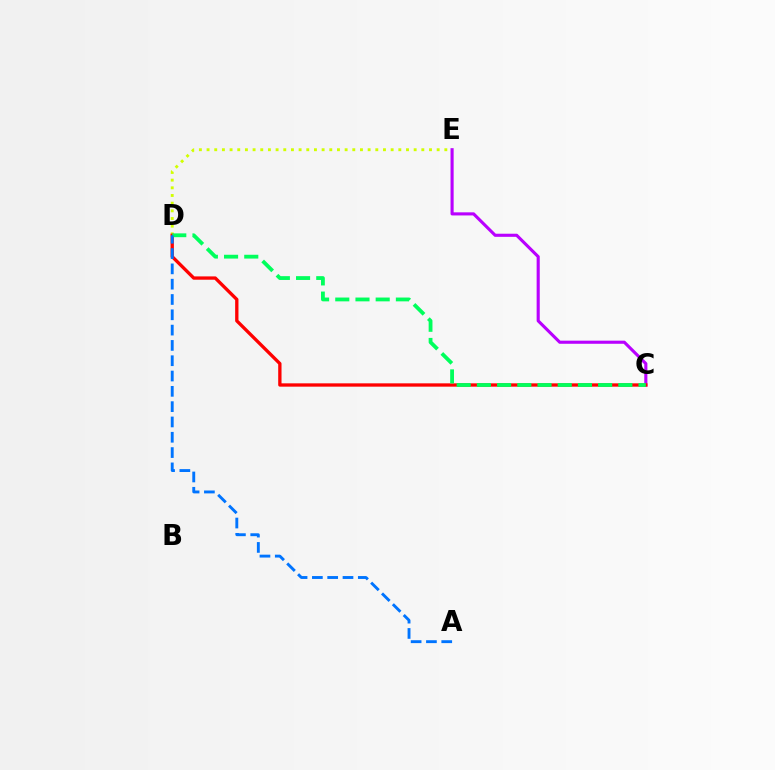{('C', 'E'): [{'color': '#b900ff', 'line_style': 'solid', 'thickness': 2.24}], ('D', 'E'): [{'color': '#d1ff00', 'line_style': 'dotted', 'thickness': 2.08}], ('C', 'D'): [{'color': '#ff0000', 'line_style': 'solid', 'thickness': 2.39}, {'color': '#00ff5c', 'line_style': 'dashed', 'thickness': 2.74}], ('A', 'D'): [{'color': '#0074ff', 'line_style': 'dashed', 'thickness': 2.08}]}